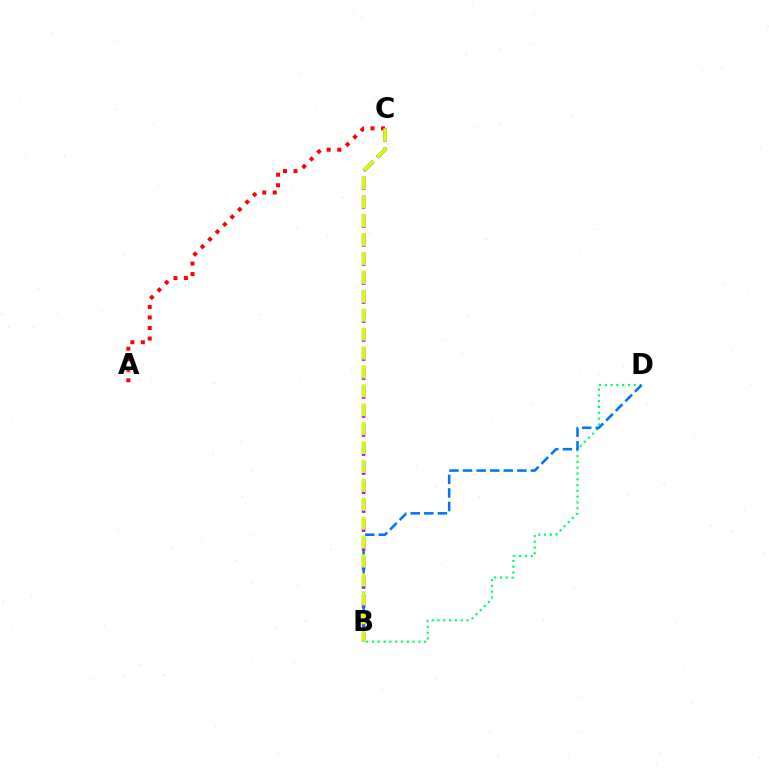{('A', 'C'): [{'color': '#ff0000', 'line_style': 'dotted', 'thickness': 2.86}], ('B', 'D'): [{'color': '#00ff5c', 'line_style': 'dotted', 'thickness': 1.57}, {'color': '#0074ff', 'line_style': 'dashed', 'thickness': 1.85}], ('B', 'C'): [{'color': '#b900ff', 'line_style': 'dashed', 'thickness': 2.58}, {'color': '#d1ff00', 'line_style': 'dashed', 'thickness': 2.57}]}